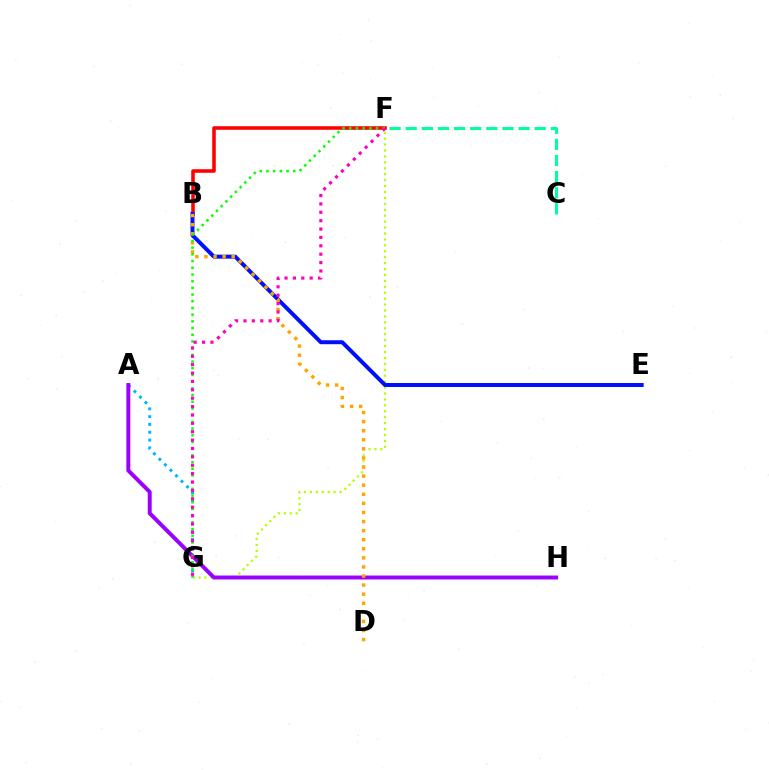{('B', 'F'): [{'color': '#ff0000', 'line_style': 'solid', 'thickness': 2.57}], ('F', 'G'): [{'color': '#b3ff00', 'line_style': 'dotted', 'thickness': 1.61}, {'color': '#08ff00', 'line_style': 'dotted', 'thickness': 1.82}, {'color': '#ff00bd', 'line_style': 'dotted', 'thickness': 2.28}], ('A', 'G'): [{'color': '#00b5ff', 'line_style': 'dotted', 'thickness': 2.12}], ('B', 'E'): [{'color': '#0010ff', 'line_style': 'solid', 'thickness': 2.86}], ('A', 'H'): [{'color': '#9b00ff', 'line_style': 'solid', 'thickness': 2.84}], ('B', 'D'): [{'color': '#ffa500', 'line_style': 'dotted', 'thickness': 2.47}], ('C', 'F'): [{'color': '#00ff9d', 'line_style': 'dashed', 'thickness': 2.19}]}